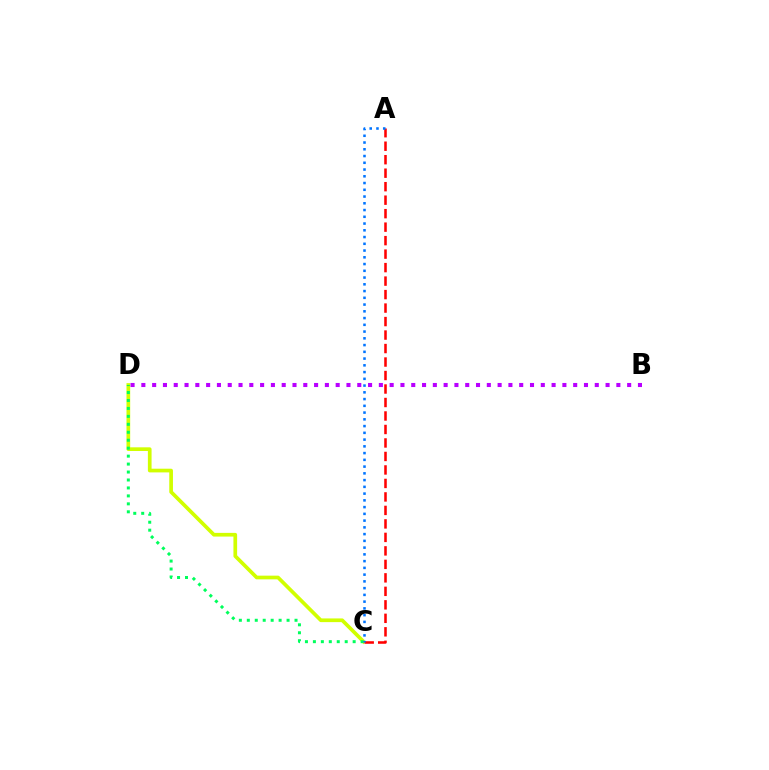{('C', 'D'): [{'color': '#d1ff00', 'line_style': 'solid', 'thickness': 2.66}, {'color': '#00ff5c', 'line_style': 'dotted', 'thickness': 2.16}], ('A', 'C'): [{'color': '#ff0000', 'line_style': 'dashed', 'thickness': 1.83}, {'color': '#0074ff', 'line_style': 'dotted', 'thickness': 1.83}], ('B', 'D'): [{'color': '#b900ff', 'line_style': 'dotted', 'thickness': 2.93}]}